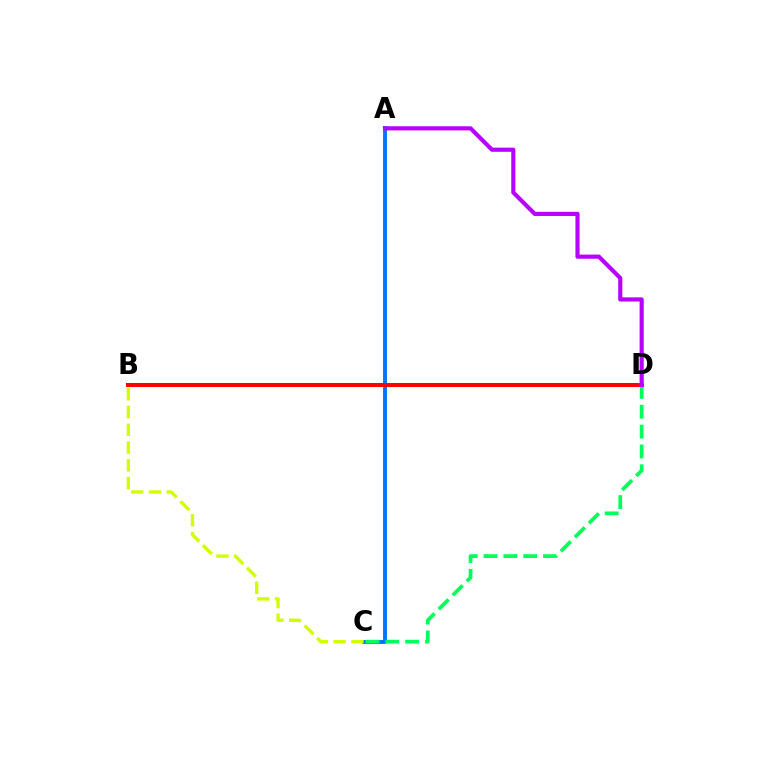{('A', 'C'): [{'color': '#0074ff', 'line_style': 'solid', 'thickness': 2.8}], ('B', 'D'): [{'color': '#ff0000', 'line_style': 'solid', 'thickness': 2.9}], ('C', 'D'): [{'color': '#00ff5c', 'line_style': 'dashed', 'thickness': 2.7}], ('B', 'C'): [{'color': '#d1ff00', 'line_style': 'dashed', 'thickness': 2.41}], ('A', 'D'): [{'color': '#b900ff', 'line_style': 'solid', 'thickness': 2.99}]}